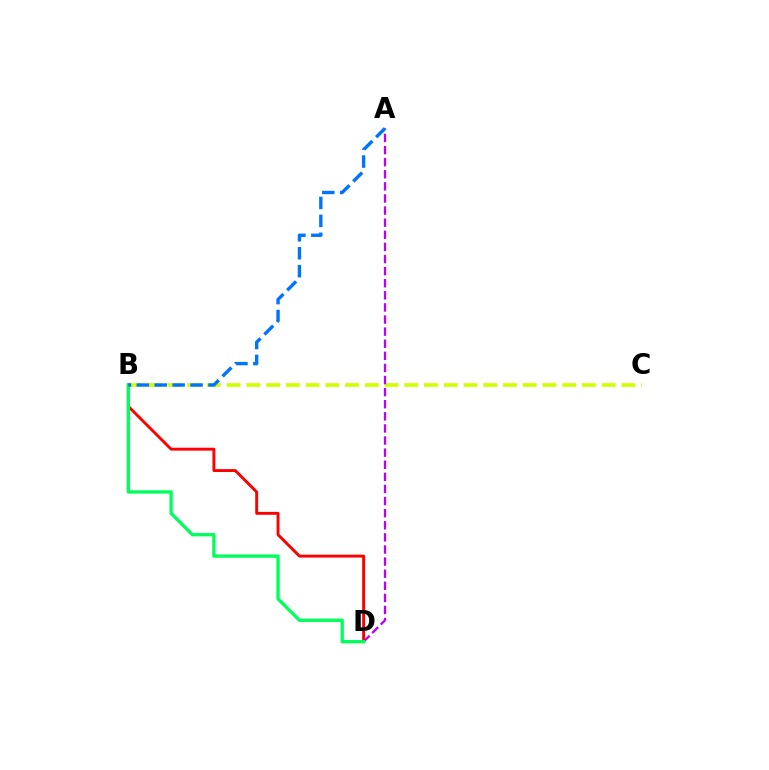{('B', 'C'): [{'color': '#d1ff00', 'line_style': 'dashed', 'thickness': 2.68}], ('A', 'D'): [{'color': '#b900ff', 'line_style': 'dashed', 'thickness': 1.64}], ('B', 'D'): [{'color': '#ff0000', 'line_style': 'solid', 'thickness': 2.09}, {'color': '#00ff5c', 'line_style': 'solid', 'thickness': 2.39}], ('A', 'B'): [{'color': '#0074ff', 'line_style': 'dashed', 'thickness': 2.43}]}